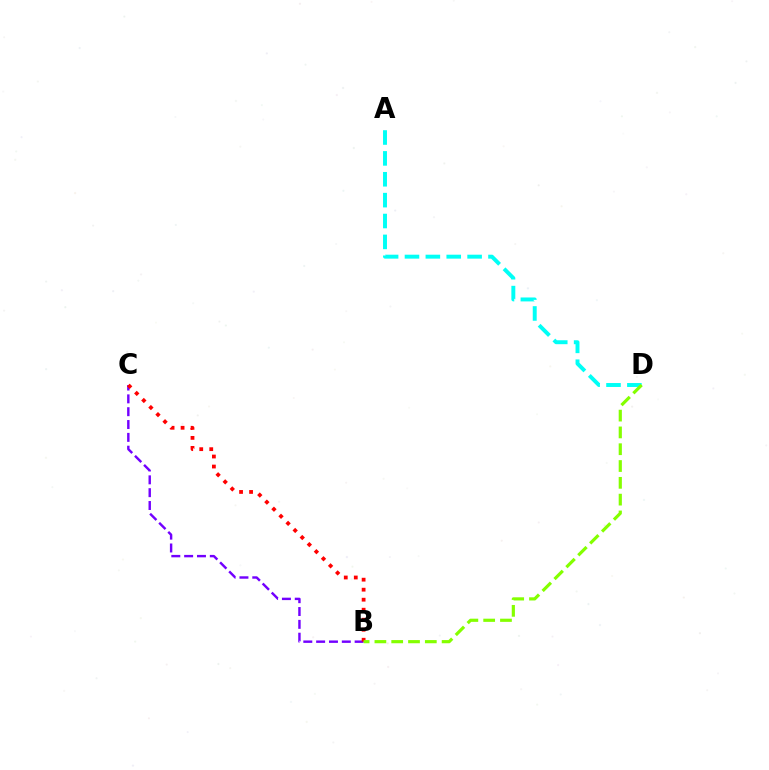{('B', 'C'): [{'color': '#7200ff', 'line_style': 'dashed', 'thickness': 1.74}, {'color': '#ff0000', 'line_style': 'dotted', 'thickness': 2.72}], ('A', 'D'): [{'color': '#00fff6', 'line_style': 'dashed', 'thickness': 2.84}], ('B', 'D'): [{'color': '#84ff00', 'line_style': 'dashed', 'thickness': 2.28}]}